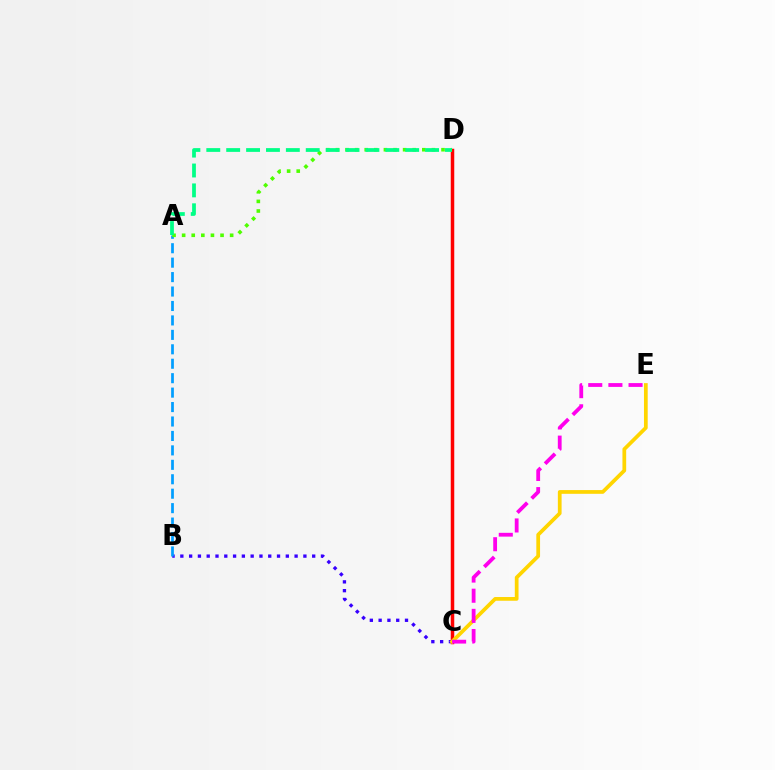{('B', 'C'): [{'color': '#3700ff', 'line_style': 'dotted', 'thickness': 2.39}], ('A', 'B'): [{'color': '#009eff', 'line_style': 'dashed', 'thickness': 1.96}], ('C', 'D'): [{'color': '#ff0000', 'line_style': 'solid', 'thickness': 2.52}], ('A', 'D'): [{'color': '#4fff00', 'line_style': 'dotted', 'thickness': 2.61}, {'color': '#00ff86', 'line_style': 'dashed', 'thickness': 2.7}], ('C', 'E'): [{'color': '#ffd500', 'line_style': 'solid', 'thickness': 2.69}, {'color': '#ff00ed', 'line_style': 'dashed', 'thickness': 2.74}]}